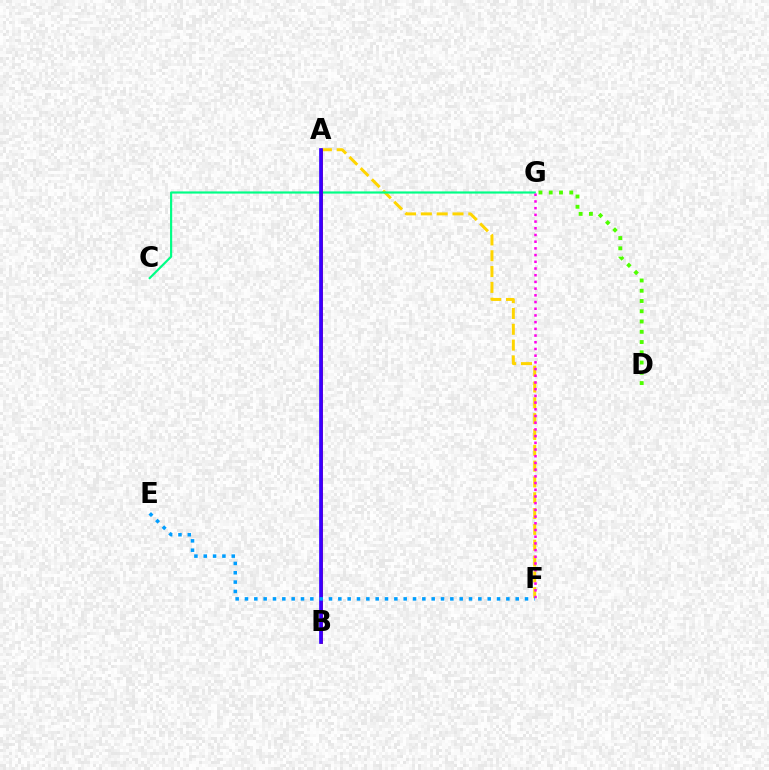{('A', 'F'): [{'color': '#ffd500', 'line_style': 'dashed', 'thickness': 2.15}], ('D', 'G'): [{'color': '#4fff00', 'line_style': 'dotted', 'thickness': 2.79}], ('C', 'G'): [{'color': '#00ff86', 'line_style': 'solid', 'thickness': 1.56}], ('A', 'B'): [{'color': '#ff0000', 'line_style': 'solid', 'thickness': 2.01}, {'color': '#3700ff', 'line_style': 'solid', 'thickness': 2.66}], ('F', 'G'): [{'color': '#ff00ed', 'line_style': 'dotted', 'thickness': 1.82}], ('E', 'F'): [{'color': '#009eff', 'line_style': 'dotted', 'thickness': 2.54}]}